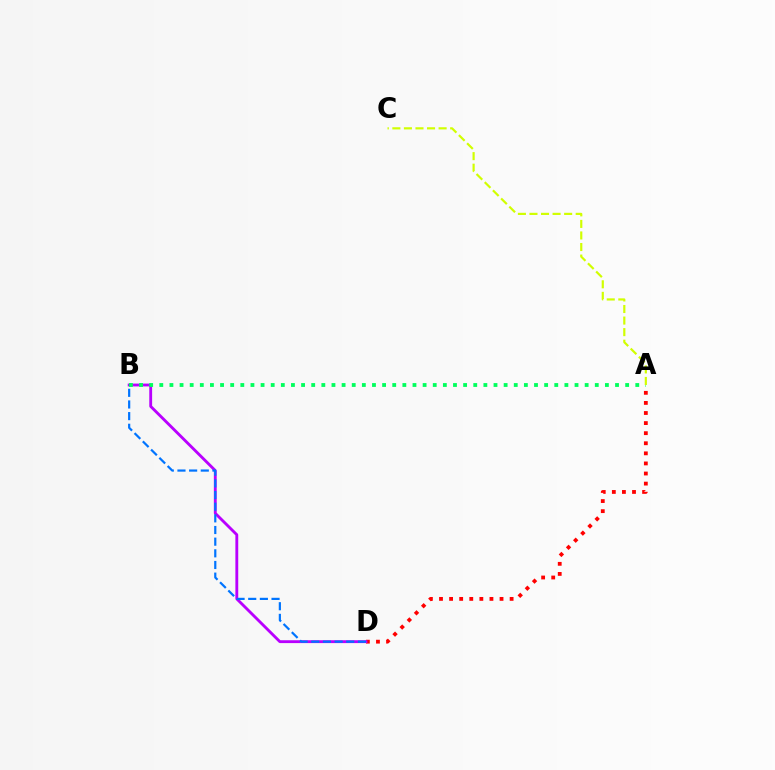{('A', 'D'): [{'color': '#ff0000', 'line_style': 'dotted', 'thickness': 2.74}], ('B', 'D'): [{'color': '#b900ff', 'line_style': 'solid', 'thickness': 2.05}, {'color': '#0074ff', 'line_style': 'dashed', 'thickness': 1.58}], ('A', 'B'): [{'color': '#00ff5c', 'line_style': 'dotted', 'thickness': 2.75}], ('A', 'C'): [{'color': '#d1ff00', 'line_style': 'dashed', 'thickness': 1.57}]}